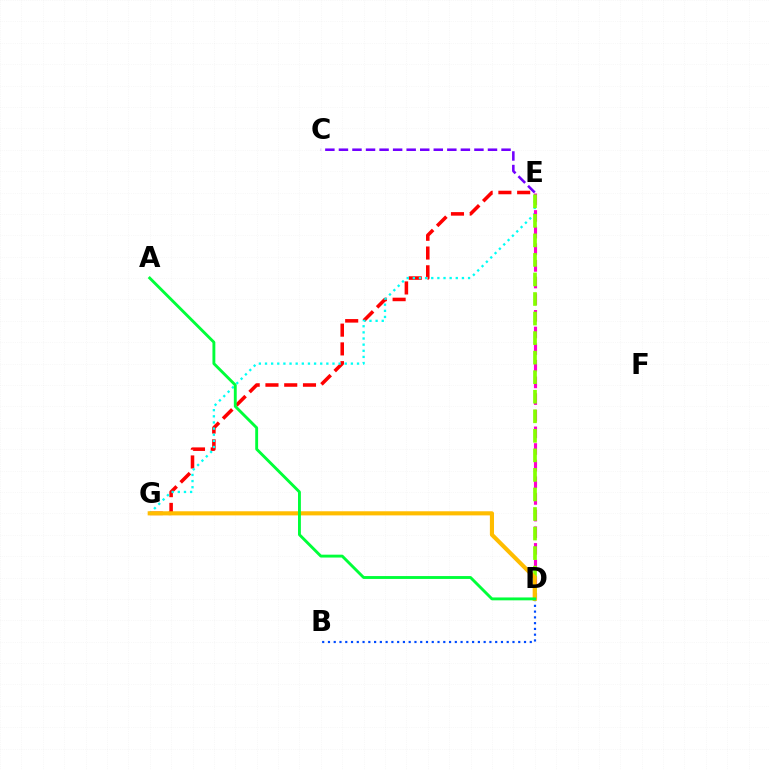{('E', 'G'): [{'color': '#ff0000', 'line_style': 'dashed', 'thickness': 2.55}, {'color': '#00fff6', 'line_style': 'dotted', 'thickness': 1.67}], ('C', 'E'): [{'color': '#7200ff', 'line_style': 'dashed', 'thickness': 1.84}], ('D', 'E'): [{'color': '#ff00cf', 'line_style': 'dashed', 'thickness': 2.26}, {'color': '#84ff00', 'line_style': 'dashed', 'thickness': 2.66}], ('B', 'D'): [{'color': '#004bff', 'line_style': 'dotted', 'thickness': 1.57}], ('D', 'G'): [{'color': '#ffbd00', 'line_style': 'solid', 'thickness': 2.97}], ('A', 'D'): [{'color': '#00ff39', 'line_style': 'solid', 'thickness': 2.07}]}